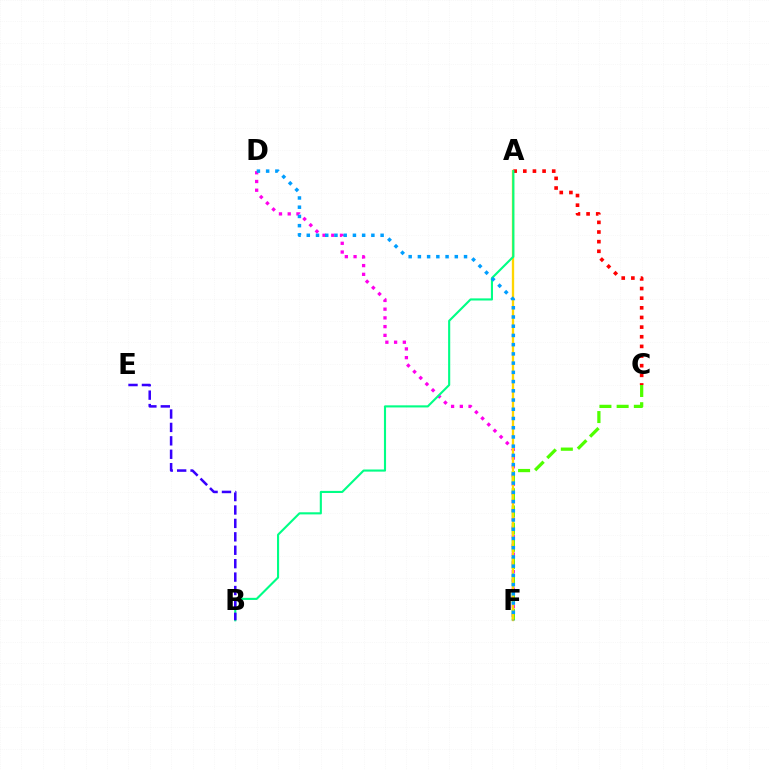{('D', 'F'): [{'color': '#ff00ed', 'line_style': 'dotted', 'thickness': 2.37}, {'color': '#009eff', 'line_style': 'dotted', 'thickness': 2.51}], ('C', 'F'): [{'color': '#4fff00', 'line_style': 'dashed', 'thickness': 2.34}], ('A', 'F'): [{'color': '#ffd500', 'line_style': 'solid', 'thickness': 1.68}], ('A', 'C'): [{'color': '#ff0000', 'line_style': 'dotted', 'thickness': 2.62}], ('A', 'B'): [{'color': '#00ff86', 'line_style': 'solid', 'thickness': 1.52}], ('B', 'E'): [{'color': '#3700ff', 'line_style': 'dashed', 'thickness': 1.82}]}